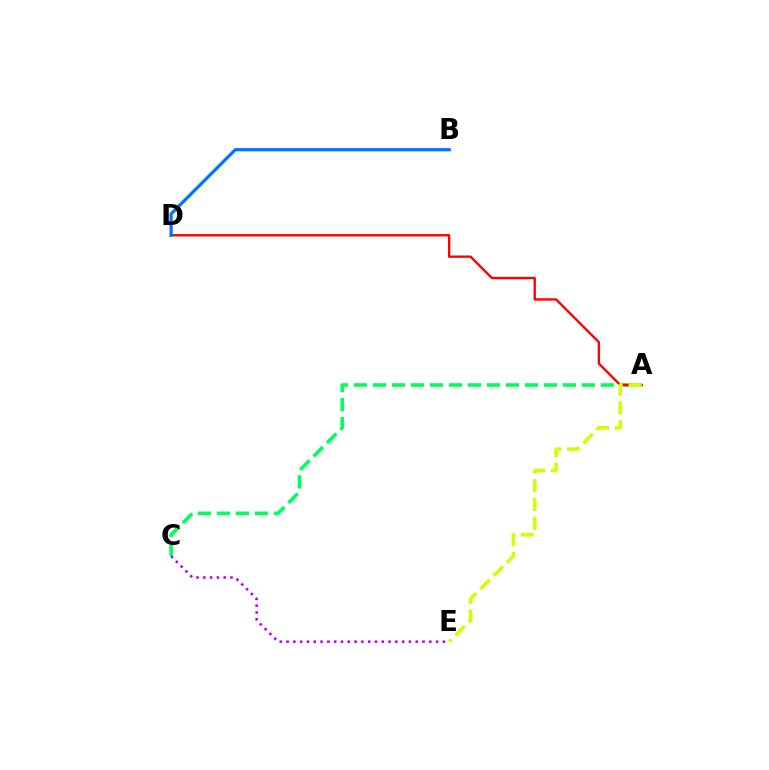{('A', 'C'): [{'color': '#00ff5c', 'line_style': 'dashed', 'thickness': 2.58}], ('A', 'D'): [{'color': '#ff0000', 'line_style': 'solid', 'thickness': 1.71}], ('B', 'D'): [{'color': '#0074ff', 'line_style': 'solid', 'thickness': 2.33}], ('A', 'E'): [{'color': '#d1ff00', 'line_style': 'dashed', 'thickness': 2.56}], ('C', 'E'): [{'color': '#b900ff', 'line_style': 'dotted', 'thickness': 1.85}]}